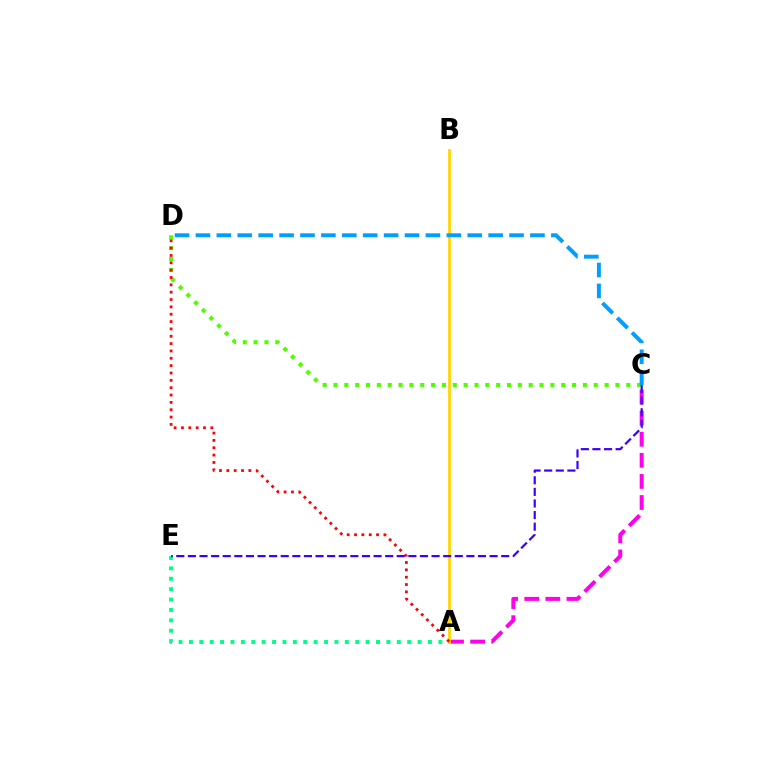{('A', 'C'): [{'color': '#ff00ed', 'line_style': 'dashed', 'thickness': 2.87}], ('C', 'D'): [{'color': '#4fff00', 'line_style': 'dotted', 'thickness': 2.95}, {'color': '#009eff', 'line_style': 'dashed', 'thickness': 2.84}], ('A', 'B'): [{'color': '#ffd500', 'line_style': 'solid', 'thickness': 2.0}], ('A', 'E'): [{'color': '#00ff86', 'line_style': 'dotted', 'thickness': 2.82}], ('A', 'D'): [{'color': '#ff0000', 'line_style': 'dotted', 'thickness': 2.0}], ('C', 'E'): [{'color': '#3700ff', 'line_style': 'dashed', 'thickness': 1.58}]}